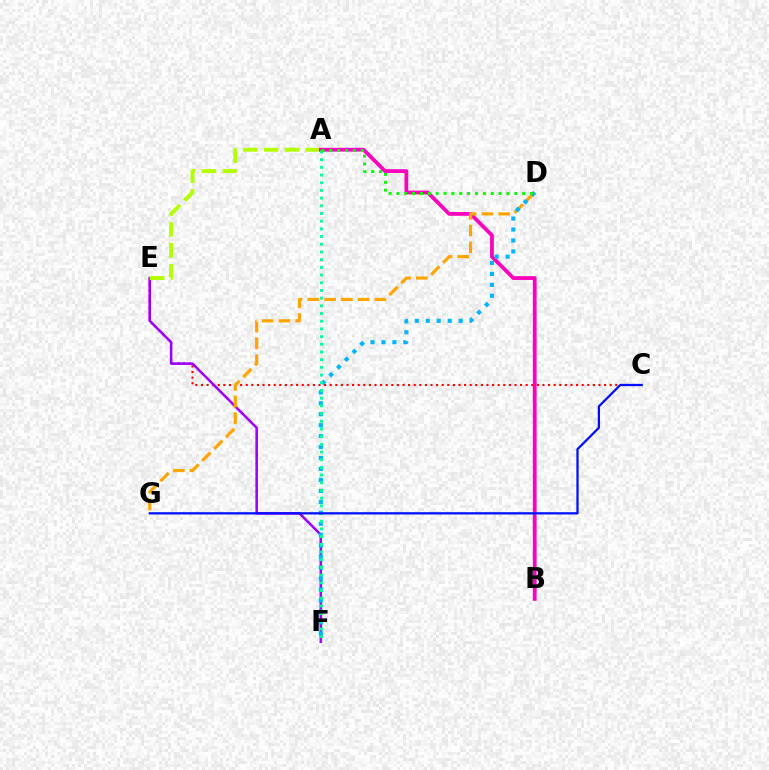{('C', 'E'): [{'color': '#ff0000', 'line_style': 'dotted', 'thickness': 1.52}], ('E', 'F'): [{'color': '#9b00ff', 'line_style': 'solid', 'thickness': 1.84}], ('A', 'E'): [{'color': '#b3ff00', 'line_style': 'dashed', 'thickness': 2.84}], ('A', 'B'): [{'color': '#ff00bd', 'line_style': 'solid', 'thickness': 2.73}], ('D', 'G'): [{'color': '#ffa500', 'line_style': 'dashed', 'thickness': 2.28}], ('D', 'F'): [{'color': '#00b5ff', 'line_style': 'dotted', 'thickness': 2.98}], ('A', 'F'): [{'color': '#00ff9d', 'line_style': 'dotted', 'thickness': 2.09}], ('A', 'D'): [{'color': '#08ff00', 'line_style': 'dotted', 'thickness': 2.14}], ('C', 'G'): [{'color': '#0010ff', 'line_style': 'solid', 'thickness': 1.63}]}